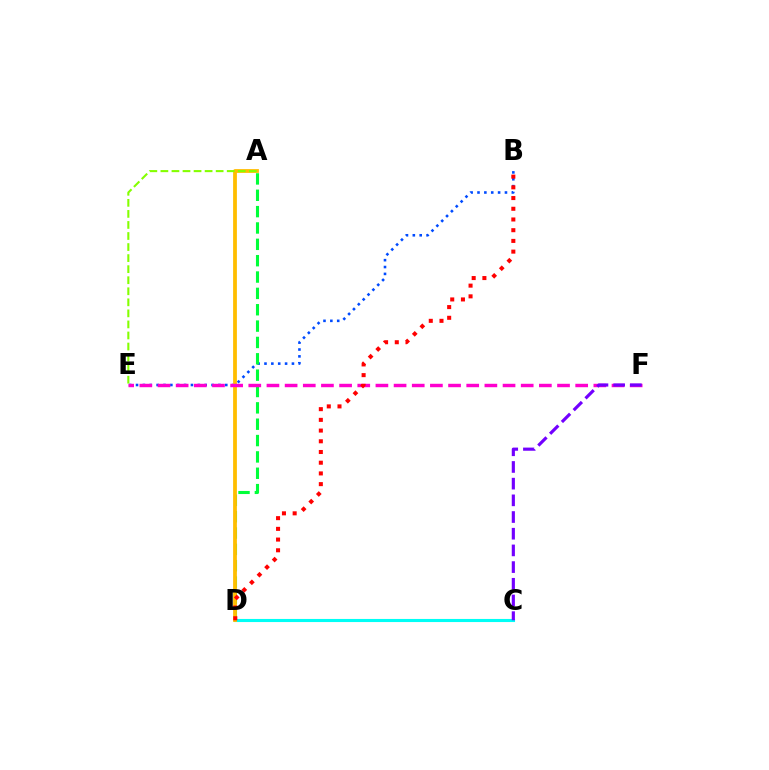{('B', 'E'): [{'color': '#004bff', 'line_style': 'dotted', 'thickness': 1.87}], ('C', 'D'): [{'color': '#00fff6', 'line_style': 'solid', 'thickness': 2.23}], ('A', 'D'): [{'color': '#00ff39', 'line_style': 'dashed', 'thickness': 2.22}, {'color': '#ffbd00', 'line_style': 'solid', 'thickness': 2.72}], ('E', 'F'): [{'color': '#ff00cf', 'line_style': 'dashed', 'thickness': 2.47}], ('C', 'F'): [{'color': '#7200ff', 'line_style': 'dashed', 'thickness': 2.27}], ('B', 'D'): [{'color': '#ff0000', 'line_style': 'dotted', 'thickness': 2.91}], ('A', 'E'): [{'color': '#84ff00', 'line_style': 'dashed', 'thickness': 1.5}]}